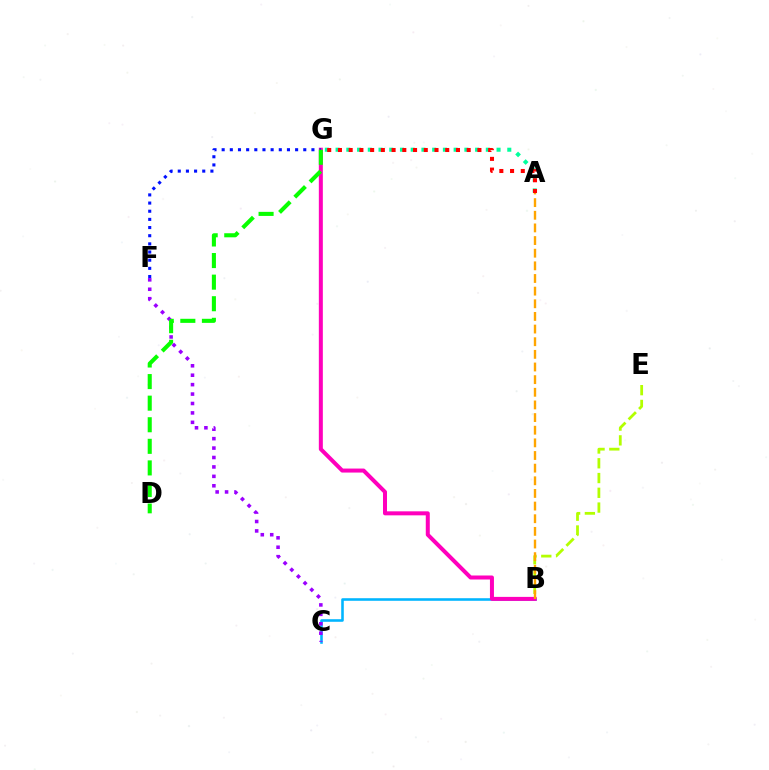{('A', 'G'): [{'color': '#00ff9d', 'line_style': 'dotted', 'thickness': 2.92}, {'color': '#ff0000', 'line_style': 'dotted', 'thickness': 2.91}], ('B', 'C'): [{'color': '#00b5ff', 'line_style': 'solid', 'thickness': 1.86}], ('B', 'E'): [{'color': '#b3ff00', 'line_style': 'dashed', 'thickness': 2.01}], ('B', 'G'): [{'color': '#ff00bd', 'line_style': 'solid', 'thickness': 2.88}], ('F', 'G'): [{'color': '#0010ff', 'line_style': 'dotted', 'thickness': 2.22}], ('A', 'B'): [{'color': '#ffa500', 'line_style': 'dashed', 'thickness': 1.72}], ('C', 'F'): [{'color': '#9b00ff', 'line_style': 'dotted', 'thickness': 2.56}], ('D', 'G'): [{'color': '#08ff00', 'line_style': 'dashed', 'thickness': 2.93}]}